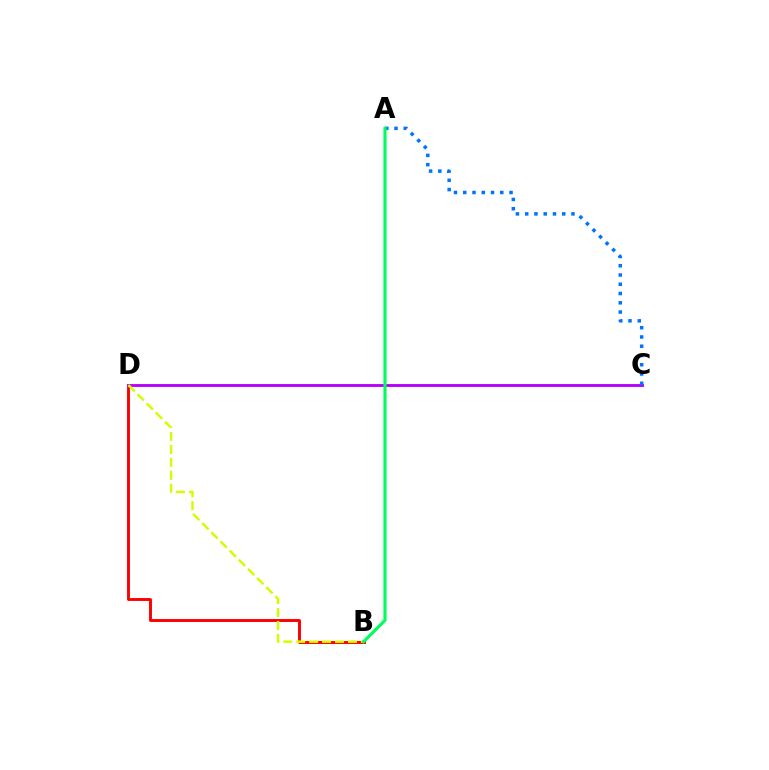{('B', 'D'): [{'color': '#ff0000', 'line_style': 'solid', 'thickness': 2.1}, {'color': '#d1ff00', 'line_style': 'dashed', 'thickness': 1.76}], ('C', 'D'): [{'color': '#b900ff', 'line_style': 'solid', 'thickness': 2.08}], ('A', 'C'): [{'color': '#0074ff', 'line_style': 'dotted', 'thickness': 2.52}], ('A', 'B'): [{'color': '#00ff5c', 'line_style': 'solid', 'thickness': 2.26}]}